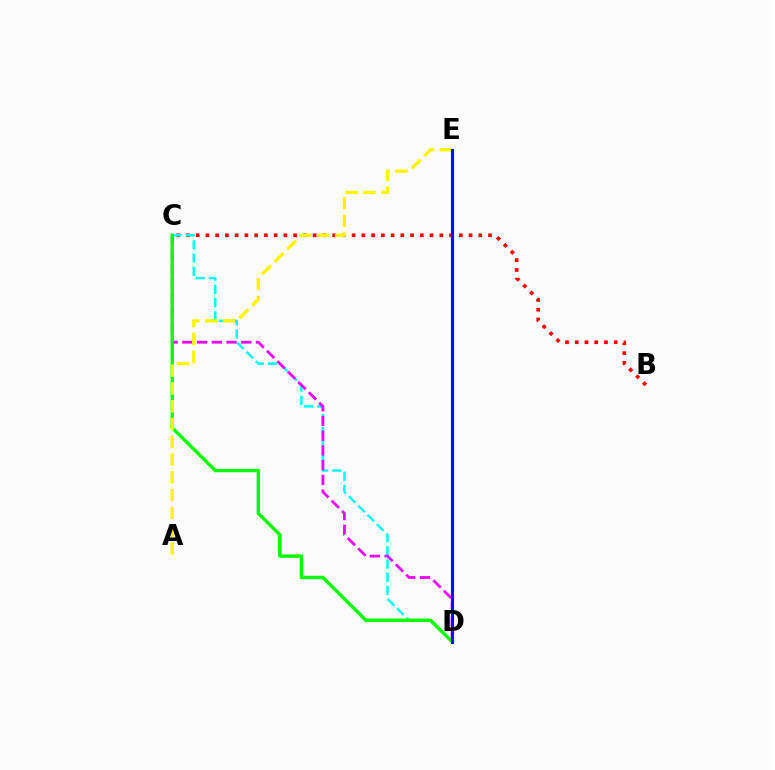{('B', 'C'): [{'color': '#ff0000', 'line_style': 'dotted', 'thickness': 2.65}], ('C', 'D'): [{'color': '#00fff6', 'line_style': 'dashed', 'thickness': 1.8}, {'color': '#ee00ff', 'line_style': 'dashed', 'thickness': 2.0}, {'color': '#08ff00', 'line_style': 'solid', 'thickness': 2.46}], ('A', 'E'): [{'color': '#fcf500', 'line_style': 'dashed', 'thickness': 2.41}], ('D', 'E'): [{'color': '#0010ff', 'line_style': 'solid', 'thickness': 2.23}]}